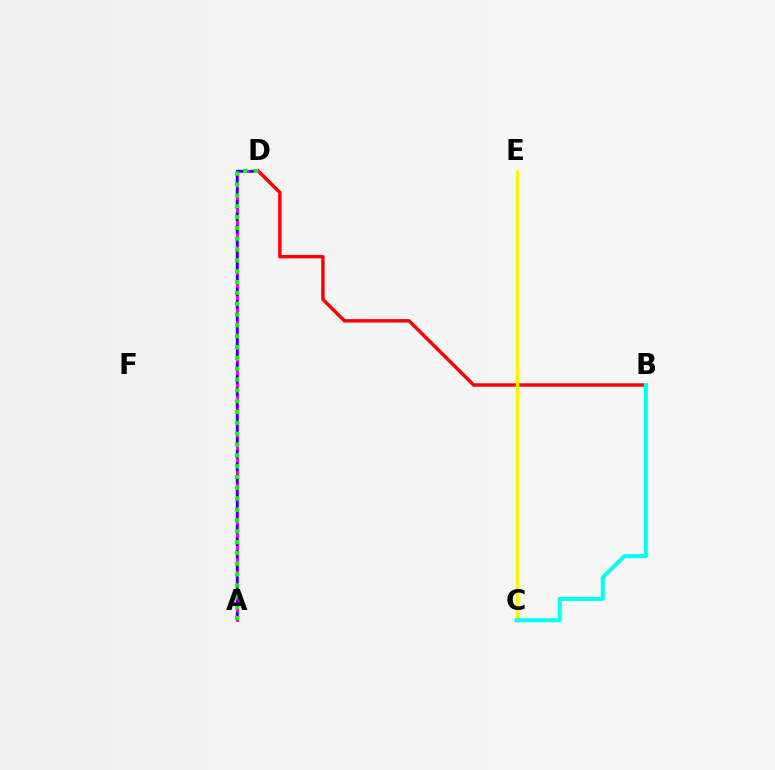{('B', 'D'): [{'color': '#ff0000', 'line_style': 'solid', 'thickness': 2.48}], ('C', 'E'): [{'color': '#fcf500', 'line_style': 'solid', 'thickness': 2.44}], ('A', 'D'): [{'color': '#ee00ff', 'line_style': 'solid', 'thickness': 2.1}, {'color': '#0010ff', 'line_style': 'dashed', 'thickness': 1.7}, {'color': '#08ff00', 'line_style': 'dotted', 'thickness': 2.94}], ('B', 'C'): [{'color': '#00fff6', 'line_style': 'solid', 'thickness': 2.89}]}